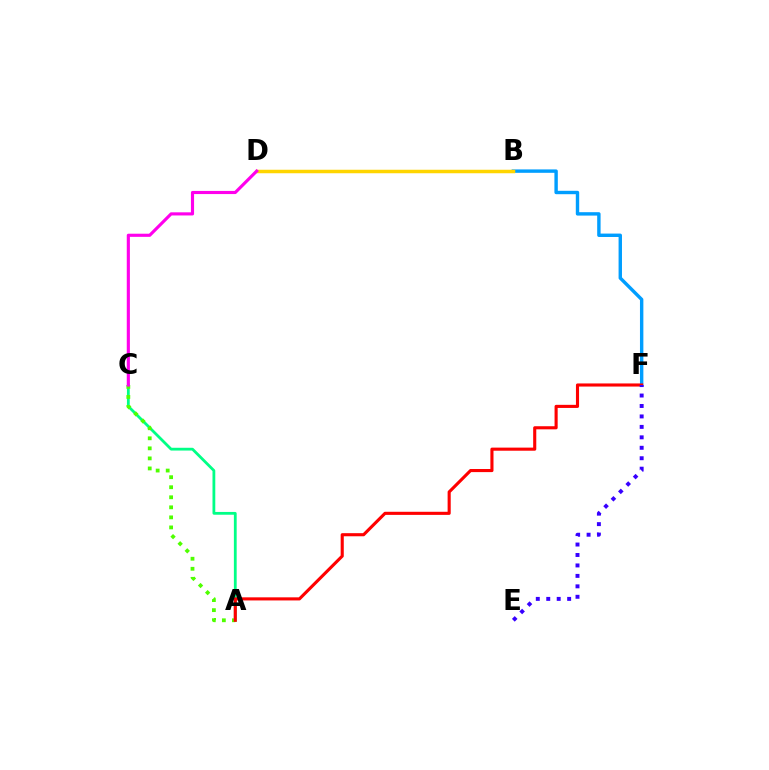{('B', 'F'): [{'color': '#009eff', 'line_style': 'solid', 'thickness': 2.45}], ('A', 'C'): [{'color': '#00ff86', 'line_style': 'solid', 'thickness': 2.01}, {'color': '#4fff00', 'line_style': 'dotted', 'thickness': 2.73}], ('A', 'F'): [{'color': '#ff0000', 'line_style': 'solid', 'thickness': 2.24}], ('E', 'F'): [{'color': '#3700ff', 'line_style': 'dotted', 'thickness': 2.84}], ('B', 'D'): [{'color': '#ffd500', 'line_style': 'solid', 'thickness': 2.52}], ('C', 'D'): [{'color': '#ff00ed', 'line_style': 'solid', 'thickness': 2.26}]}